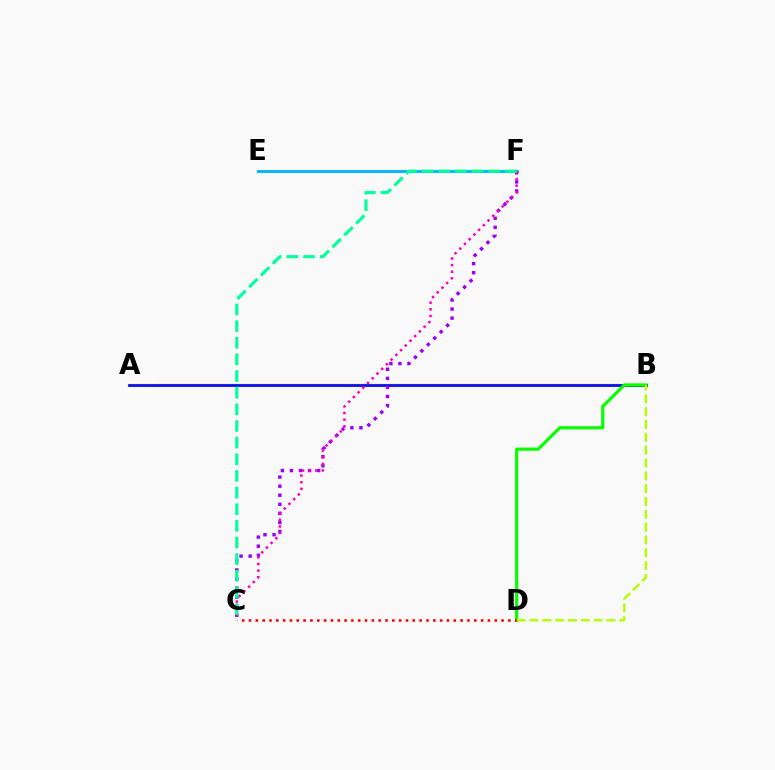{('A', 'B'): [{'color': '#ffa500', 'line_style': 'solid', 'thickness': 2.32}, {'color': '#0010ff', 'line_style': 'solid', 'thickness': 1.93}], ('C', 'F'): [{'color': '#9b00ff', 'line_style': 'dotted', 'thickness': 2.46}, {'color': '#ff00bd', 'line_style': 'dotted', 'thickness': 1.81}, {'color': '#00ff9d', 'line_style': 'dashed', 'thickness': 2.26}], ('B', 'D'): [{'color': '#08ff00', 'line_style': 'solid', 'thickness': 2.29}, {'color': '#b3ff00', 'line_style': 'dashed', 'thickness': 1.74}], ('C', 'D'): [{'color': '#ff0000', 'line_style': 'dotted', 'thickness': 1.85}], ('E', 'F'): [{'color': '#00b5ff', 'line_style': 'solid', 'thickness': 2.08}]}